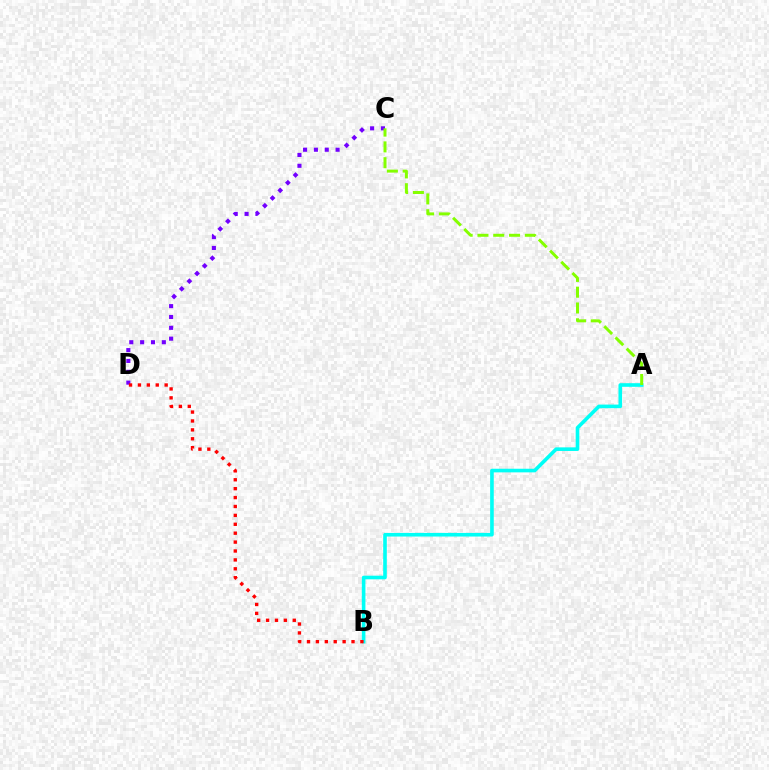{('C', 'D'): [{'color': '#7200ff', 'line_style': 'dotted', 'thickness': 2.95}], ('A', 'B'): [{'color': '#00fff6', 'line_style': 'solid', 'thickness': 2.6}], ('B', 'D'): [{'color': '#ff0000', 'line_style': 'dotted', 'thickness': 2.42}], ('A', 'C'): [{'color': '#84ff00', 'line_style': 'dashed', 'thickness': 2.15}]}